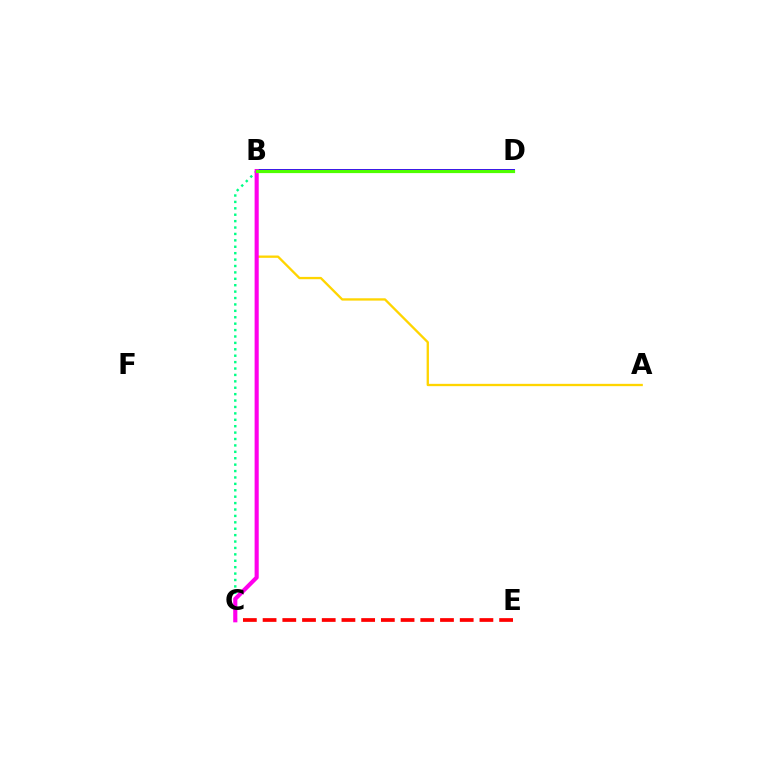{('B', 'D'): [{'color': '#3700ff', 'line_style': 'solid', 'thickness': 2.86}, {'color': '#009eff', 'line_style': 'dotted', 'thickness': 1.82}, {'color': '#4fff00', 'line_style': 'solid', 'thickness': 2.3}], ('C', 'E'): [{'color': '#ff0000', 'line_style': 'dashed', 'thickness': 2.68}], ('A', 'B'): [{'color': '#ffd500', 'line_style': 'solid', 'thickness': 1.67}], ('B', 'C'): [{'color': '#00ff86', 'line_style': 'dotted', 'thickness': 1.74}, {'color': '#ff00ed', 'line_style': 'solid', 'thickness': 2.97}]}